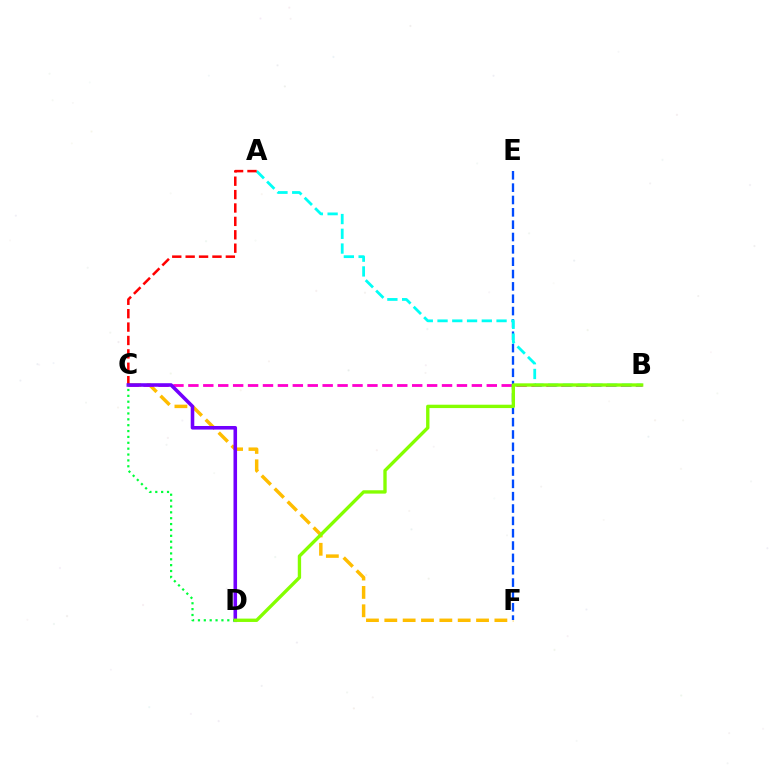{('C', 'F'): [{'color': '#ffbd00', 'line_style': 'dashed', 'thickness': 2.49}], ('B', 'C'): [{'color': '#ff00cf', 'line_style': 'dashed', 'thickness': 2.03}], ('E', 'F'): [{'color': '#004bff', 'line_style': 'dashed', 'thickness': 1.68}], ('A', 'B'): [{'color': '#00fff6', 'line_style': 'dashed', 'thickness': 2.0}], ('A', 'C'): [{'color': '#ff0000', 'line_style': 'dashed', 'thickness': 1.82}], ('C', 'D'): [{'color': '#7200ff', 'line_style': 'solid', 'thickness': 2.57}, {'color': '#00ff39', 'line_style': 'dotted', 'thickness': 1.59}], ('B', 'D'): [{'color': '#84ff00', 'line_style': 'solid', 'thickness': 2.42}]}